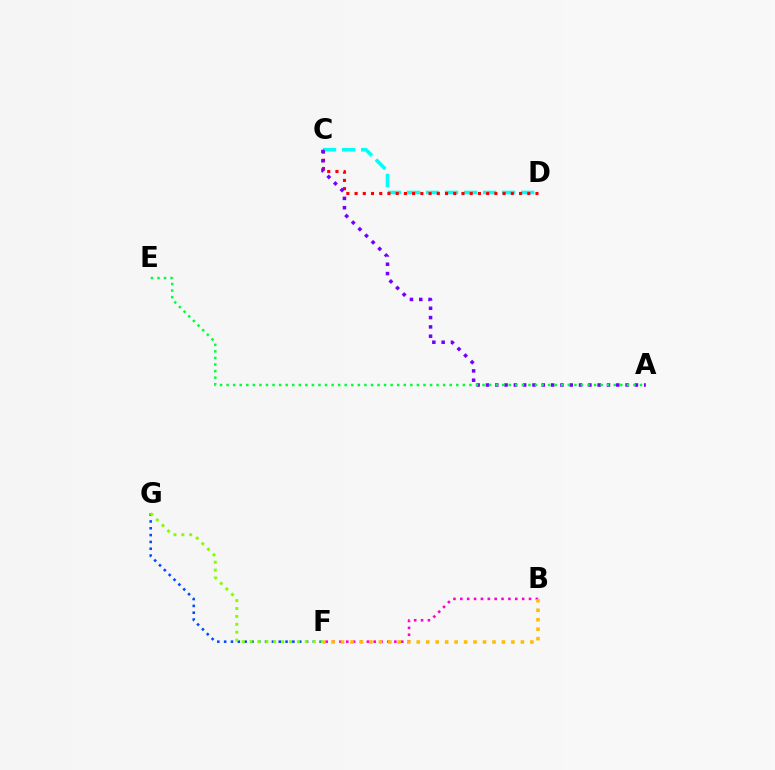{('C', 'D'): [{'color': '#00fff6', 'line_style': 'dashed', 'thickness': 2.58}, {'color': '#ff0000', 'line_style': 'dotted', 'thickness': 2.23}], ('B', 'F'): [{'color': '#ff00cf', 'line_style': 'dotted', 'thickness': 1.87}, {'color': '#ffbd00', 'line_style': 'dotted', 'thickness': 2.57}], ('A', 'C'): [{'color': '#7200ff', 'line_style': 'dotted', 'thickness': 2.53}], ('A', 'E'): [{'color': '#00ff39', 'line_style': 'dotted', 'thickness': 1.78}], ('F', 'G'): [{'color': '#004bff', 'line_style': 'dotted', 'thickness': 1.85}, {'color': '#84ff00', 'line_style': 'dotted', 'thickness': 2.14}]}